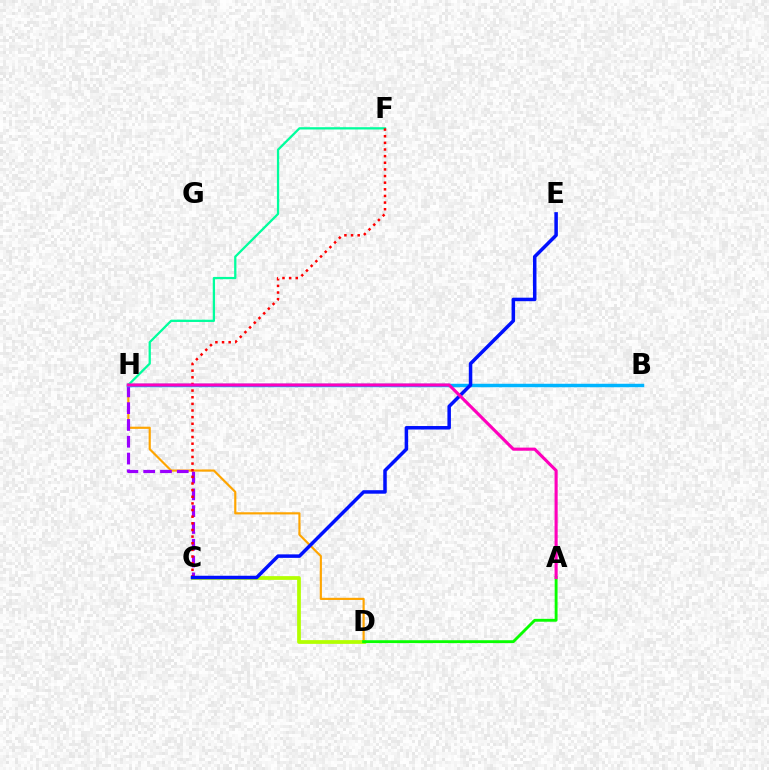{('D', 'H'): [{'color': '#ffa500', 'line_style': 'solid', 'thickness': 1.56}], ('C', 'H'): [{'color': '#9b00ff', 'line_style': 'dashed', 'thickness': 2.28}], ('F', 'H'): [{'color': '#00ff9d', 'line_style': 'solid', 'thickness': 1.64}], ('C', 'D'): [{'color': '#b3ff00', 'line_style': 'solid', 'thickness': 2.7}], ('B', 'H'): [{'color': '#00b5ff', 'line_style': 'solid', 'thickness': 2.49}], ('C', 'F'): [{'color': '#ff0000', 'line_style': 'dotted', 'thickness': 1.8}], ('C', 'E'): [{'color': '#0010ff', 'line_style': 'solid', 'thickness': 2.52}], ('A', 'D'): [{'color': '#08ff00', 'line_style': 'solid', 'thickness': 2.07}], ('A', 'H'): [{'color': '#ff00bd', 'line_style': 'solid', 'thickness': 2.23}]}